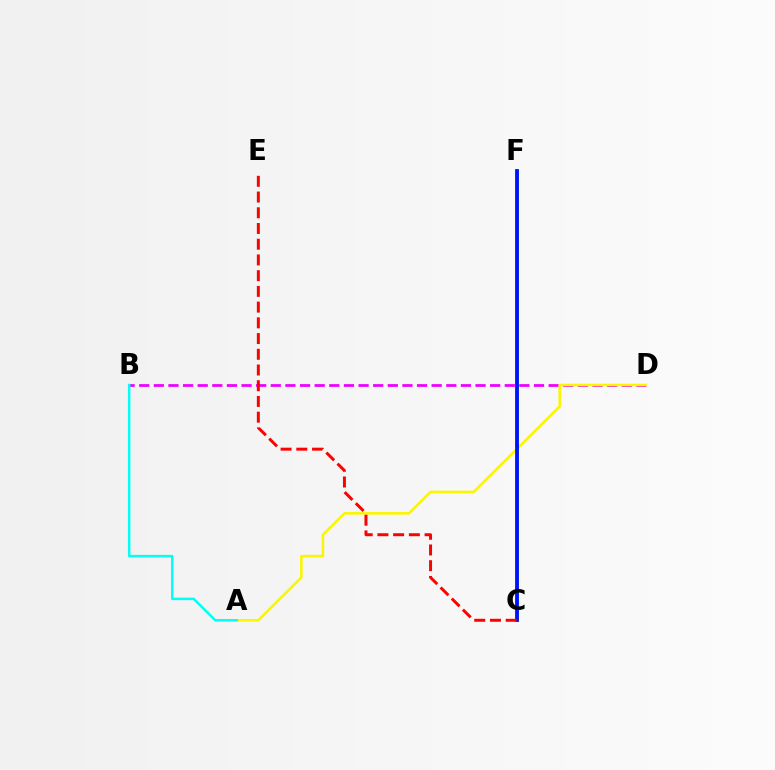{('B', 'D'): [{'color': '#ee00ff', 'line_style': 'dashed', 'thickness': 1.99}], ('A', 'D'): [{'color': '#fcf500', 'line_style': 'solid', 'thickness': 1.86}], ('C', 'F'): [{'color': '#08ff00', 'line_style': 'solid', 'thickness': 1.81}, {'color': '#0010ff', 'line_style': 'solid', 'thickness': 2.74}], ('A', 'B'): [{'color': '#00fff6', 'line_style': 'solid', 'thickness': 1.78}], ('C', 'E'): [{'color': '#ff0000', 'line_style': 'dashed', 'thickness': 2.14}]}